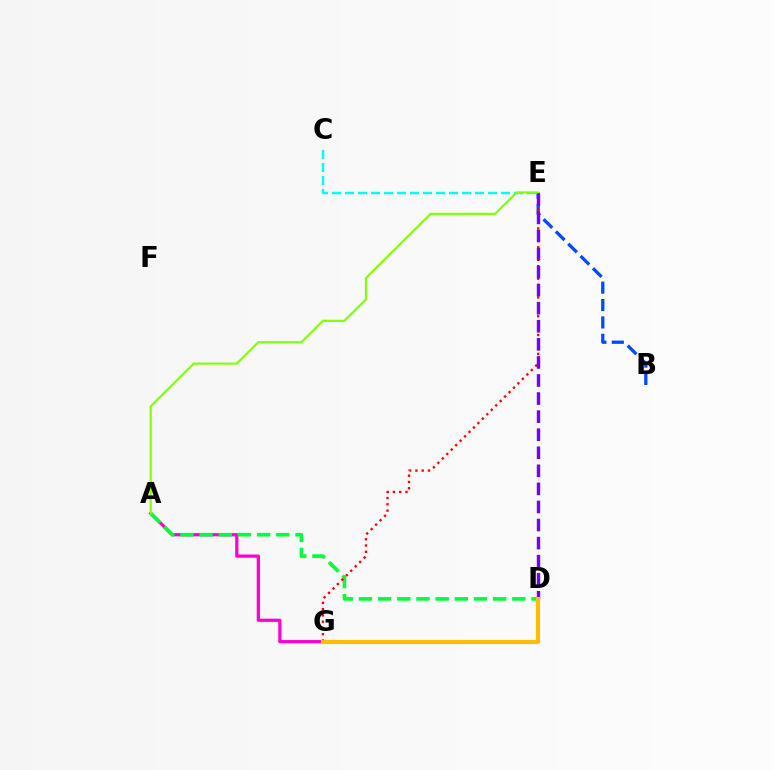{('A', 'G'): [{'color': '#ff00cf', 'line_style': 'solid', 'thickness': 2.32}], ('B', 'E'): [{'color': '#004bff', 'line_style': 'dashed', 'thickness': 2.36}], ('A', 'D'): [{'color': '#00ff39', 'line_style': 'dashed', 'thickness': 2.6}], ('C', 'E'): [{'color': '#00fff6', 'line_style': 'dashed', 'thickness': 1.77}], ('E', 'G'): [{'color': '#ff0000', 'line_style': 'dotted', 'thickness': 1.7}], ('A', 'E'): [{'color': '#84ff00', 'line_style': 'solid', 'thickness': 1.58}], ('D', 'E'): [{'color': '#7200ff', 'line_style': 'dashed', 'thickness': 2.45}], ('D', 'G'): [{'color': '#ffbd00', 'line_style': 'solid', 'thickness': 3.0}]}